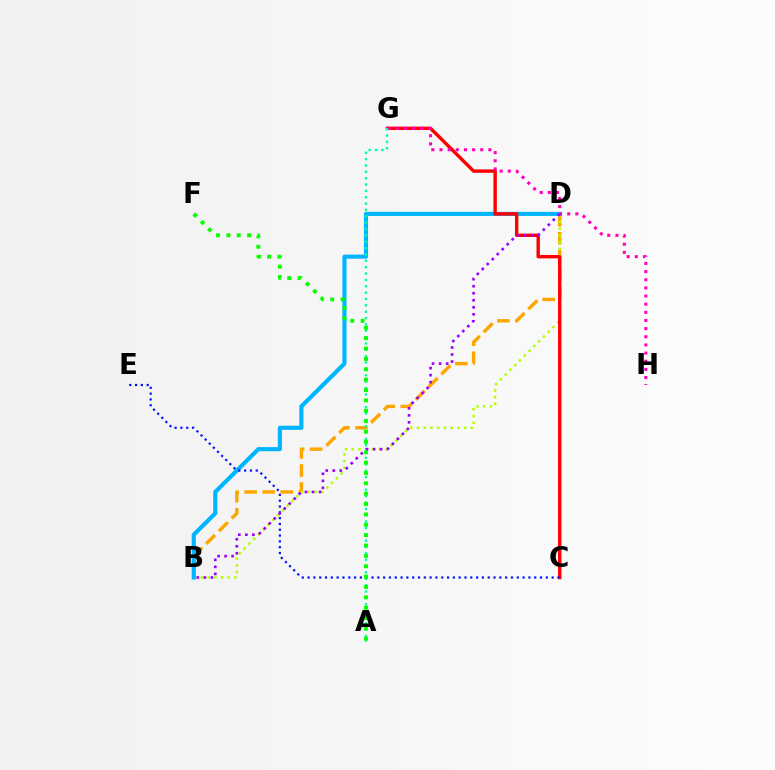{('B', 'D'): [{'color': '#ffa500', 'line_style': 'dashed', 'thickness': 2.45}, {'color': '#b3ff00', 'line_style': 'dotted', 'thickness': 1.83}, {'color': '#00b5ff', 'line_style': 'solid', 'thickness': 2.97}, {'color': '#9b00ff', 'line_style': 'dotted', 'thickness': 1.91}], ('C', 'G'): [{'color': '#ff0000', 'line_style': 'solid', 'thickness': 2.45}], ('G', 'H'): [{'color': '#ff00bd', 'line_style': 'dotted', 'thickness': 2.21}], ('C', 'E'): [{'color': '#0010ff', 'line_style': 'dotted', 'thickness': 1.58}], ('A', 'G'): [{'color': '#00ff9d', 'line_style': 'dotted', 'thickness': 1.73}], ('A', 'F'): [{'color': '#08ff00', 'line_style': 'dotted', 'thickness': 2.82}]}